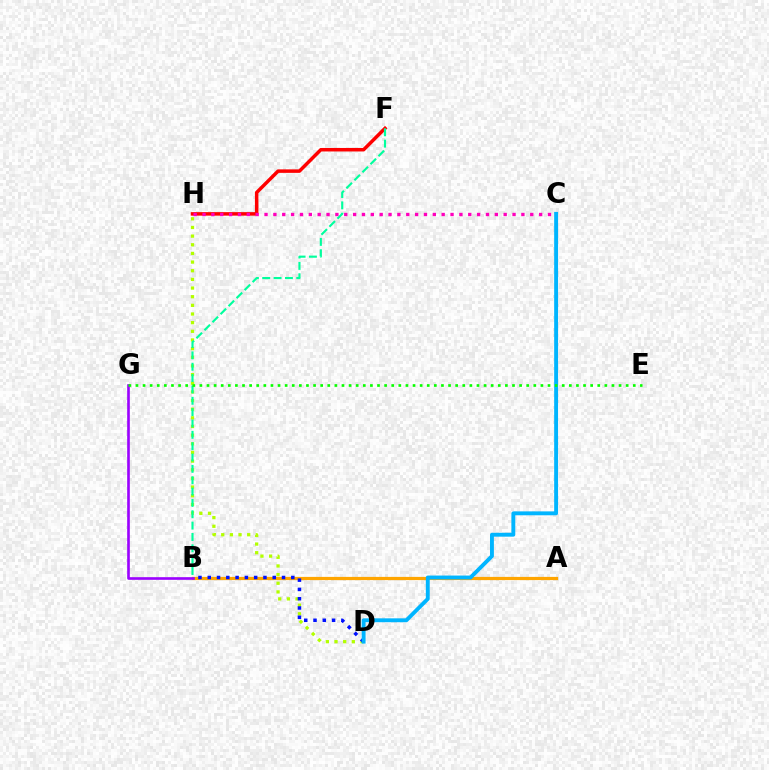{('D', 'H'): [{'color': '#b3ff00', 'line_style': 'dotted', 'thickness': 2.35}], ('F', 'H'): [{'color': '#ff0000', 'line_style': 'solid', 'thickness': 2.51}], ('A', 'B'): [{'color': '#ffa500', 'line_style': 'solid', 'thickness': 2.31}], ('B', 'D'): [{'color': '#0010ff', 'line_style': 'dotted', 'thickness': 2.52}], ('C', 'D'): [{'color': '#00b5ff', 'line_style': 'solid', 'thickness': 2.8}], ('B', 'F'): [{'color': '#00ff9d', 'line_style': 'dashed', 'thickness': 1.54}], ('C', 'H'): [{'color': '#ff00bd', 'line_style': 'dotted', 'thickness': 2.41}], ('B', 'G'): [{'color': '#9b00ff', 'line_style': 'solid', 'thickness': 1.9}], ('E', 'G'): [{'color': '#08ff00', 'line_style': 'dotted', 'thickness': 1.93}]}